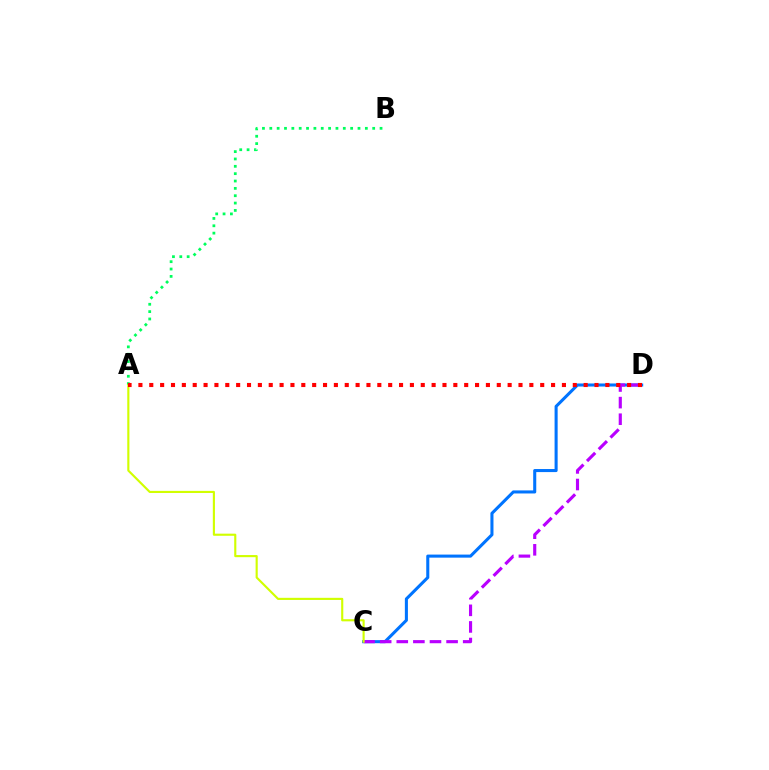{('A', 'B'): [{'color': '#00ff5c', 'line_style': 'dotted', 'thickness': 2.0}], ('C', 'D'): [{'color': '#0074ff', 'line_style': 'solid', 'thickness': 2.2}, {'color': '#b900ff', 'line_style': 'dashed', 'thickness': 2.26}], ('A', 'C'): [{'color': '#d1ff00', 'line_style': 'solid', 'thickness': 1.54}], ('A', 'D'): [{'color': '#ff0000', 'line_style': 'dotted', 'thickness': 2.95}]}